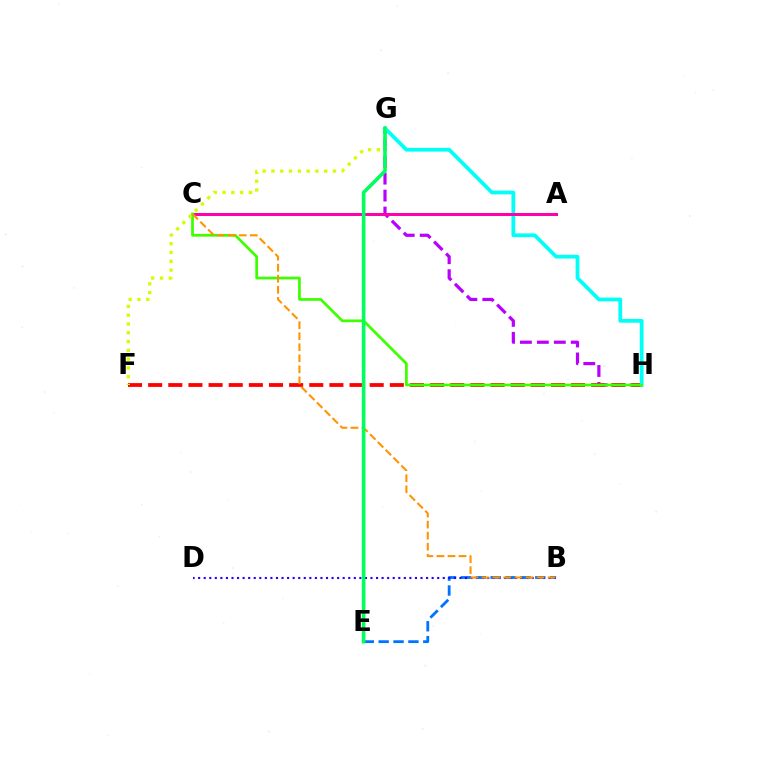{('G', 'H'): [{'color': '#b900ff', 'line_style': 'dashed', 'thickness': 2.3}, {'color': '#00fff6', 'line_style': 'solid', 'thickness': 2.71}], ('B', 'E'): [{'color': '#0074ff', 'line_style': 'dashed', 'thickness': 2.02}], ('F', 'H'): [{'color': '#ff0000', 'line_style': 'dashed', 'thickness': 2.74}], ('A', 'C'): [{'color': '#ff00ac', 'line_style': 'solid', 'thickness': 2.15}], ('C', 'H'): [{'color': '#3dff00', 'line_style': 'solid', 'thickness': 1.96}], ('B', 'D'): [{'color': '#2500ff', 'line_style': 'dotted', 'thickness': 1.51}], ('F', 'G'): [{'color': '#d1ff00', 'line_style': 'dotted', 'thickness': 2.39}], ('B', 'C'): [{'color': '#ff9400', 'line_style': 'dashed', 'thickness': 1.5}], ('E', 'G'): [{'color': '#00ff5c', 'line_style': 'solid', 'thickness': 2.58}]}